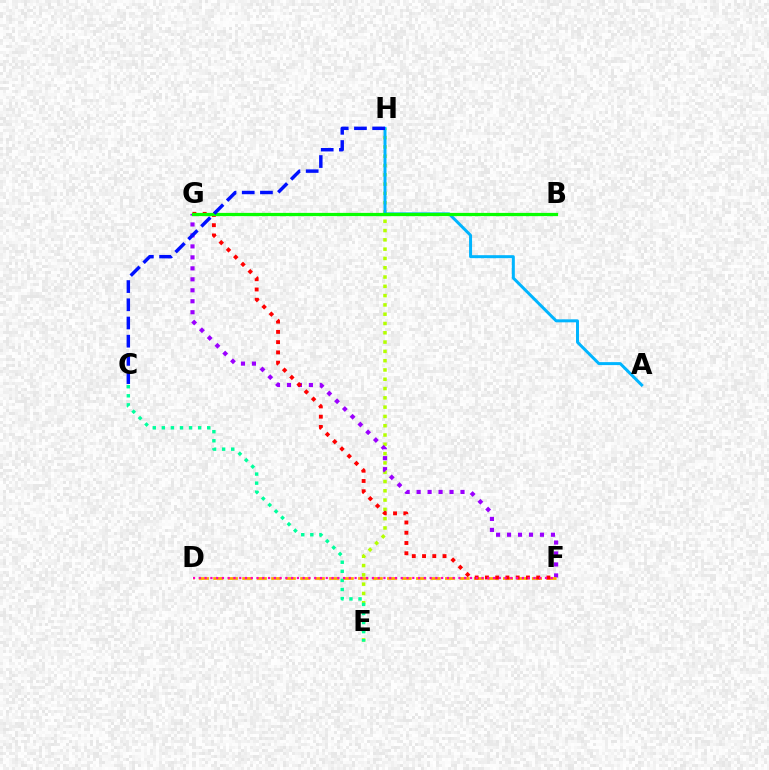{('E', 'H'): [{'color': '#b3ff00', 'line_style': 'dotted', 'thickness': 2.53}], ('F', 'G'): [{'color': '#9b00ff', 'line_style': 'dotted', 'thickness': 2.98}, {'color': '#ff0000', 'line_style': 'dotted', 'thickness': 2.79}], ('A', 'H'): [{'color': '#00b5ff', 'line_style': 'solid', 'thickness': 2.15}], ('C', 'E'): [{'color': '#00ff9d', 'line_style': 'dotted', 'thickness': 2.47}], ('D', 'F'): [{'color': '#ffa500', 'line_style': 'dashed', 'thickness': 1.97}, {'color': '#ff00bd', 'line_style': 'dotted', 'thickness': 1.57}], ('B', 'G'): [{'color': '#08ff00', 'line_style': 'solid', 'thickness': 2.32}], ('C', 'H'): [{'color': '#0010ff', 'line_style': 'dashed', 'thickness': 2.47}]}